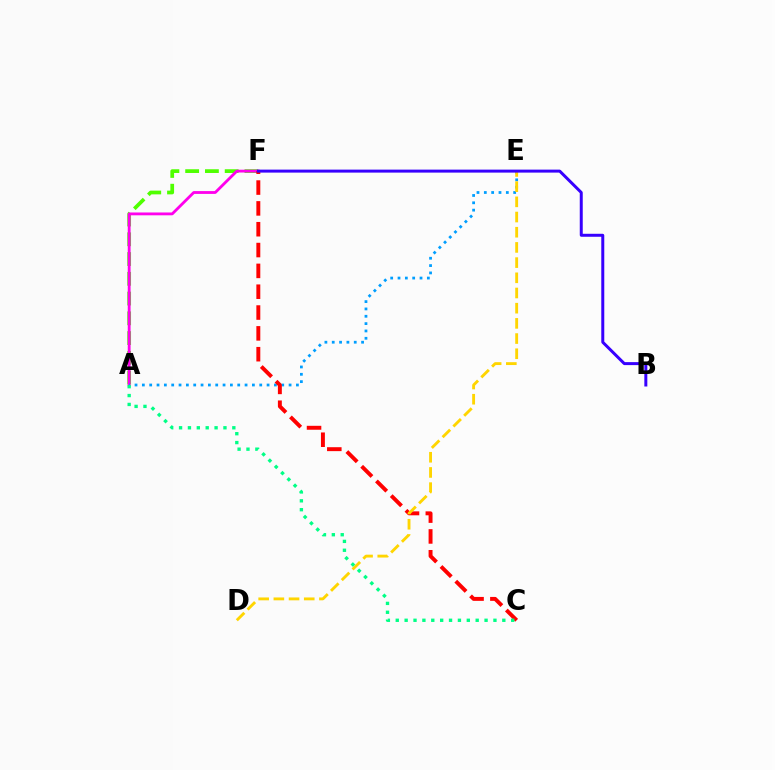{('A', 'F'): [{'color': '#4fff00', 'line_style': 'dashed', 'thickness': 2.68}, {'color': '#ff00ed', 'line_style': 'solid', 'thickness': 2.03}], ('A', 'E'): [{'color': '#009eff', 'line_style': 'dotted', 'thickness': 1.99}], ('C', 'F'): [{'color': '#ff0000', 'line_style': 'dashed', 'thickness': 2.83}], ('D', 'E'): [{'color': '#ffd500', 'line_style': 'dashed', 'thickness': 2.06}], ('A', 'C'): [{'color': '#00ff86', 'line_style': 'dotted', 'thickness': 2.41}], ('B', 'F'): [{'color': '#3700ff', 'line_style': 'solid', 'thickness': 2.15}]}